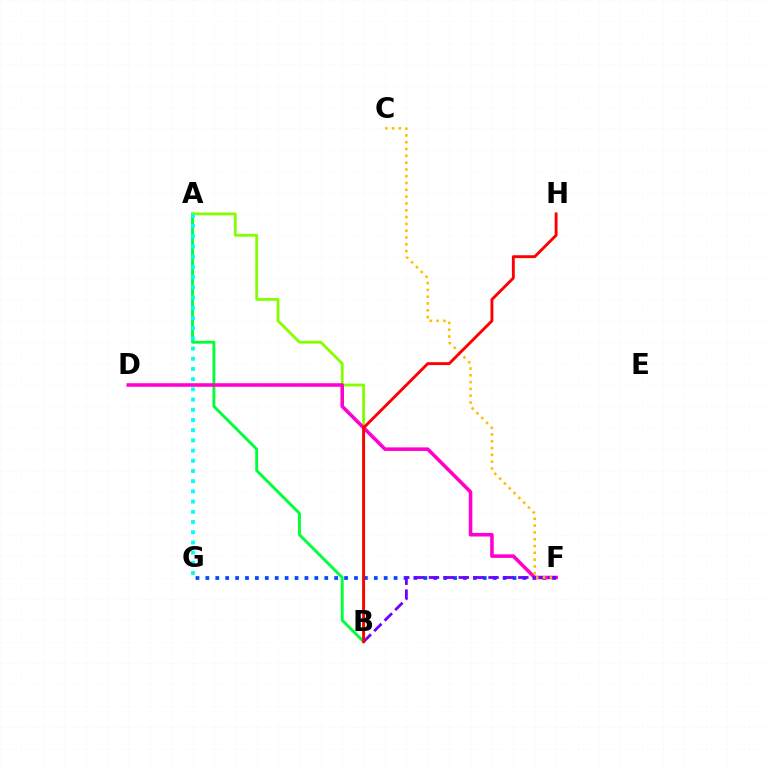{('A', 'B'): [{'color': '#00ff39', 'line_style': 'solid', 'thickness': 2.08}, {'color': '#84ff00', 'line_style': 'solid', 'thickness': 2.03}], ('F', 'G'): [{'color': '#004bff', 'line_style': 'dotted', 'thickness': 2.69}], ('D', 'F'): [{'color': '#ff00cf', 'line_style': 'solid', 'thickness': 2.57}], ('B', 'F'): [{'color': '#7200ff', 'line_style': 'dashed', 'thickness': 2.02}], ('C', 'F'): [{'color': '#ffbd00', 'line_style': 'dotted', 'thickness': 1.85}], ('B', 'H'): [{'color': '#ff0000', 'line_style': 'solid', 'thickness': 2.08}], ('A', 'G'): [{'color': '#00fff6', 'line_style': 'dotted', 'thickness': 2.77}]}